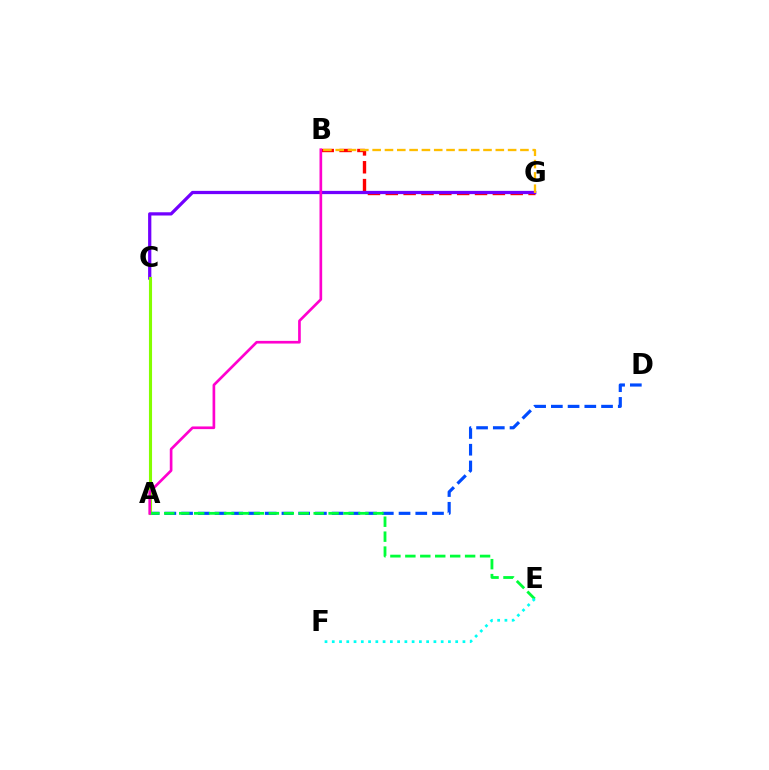{('A', 'D'): [{'color': '#004bff', 'line_style': 'dashed', 'thickness': 2.27}], ('B', 'G'): [{'color': '#ff0000', 'line_style': 'dashed', 'thickness': 2.42}, {'color': '#ffbd00', 'line_style': 'dashed', 'thickness': 1.67}], ('C', 'G'): [{'color': '#7200ff', 'line_style': 'solid', 'thickness': 2.33}], ('A', 'C'): [{'color': '#84ff00', 'line_style': 'solid', 'thickness': 2.23}], ('A', 'E'): [{'color': '#00ff39', 'line_style': 'dashed', 'thickness': 2.03}], ('A', 'B'): [{'color': '#ff00cf', 'line_style': 'solid', 'thickness': 1.92}], ('E', 'F'): [{'color': '#00fff6', 'line_style': 'dotted', 'thickness': 1.97}]}